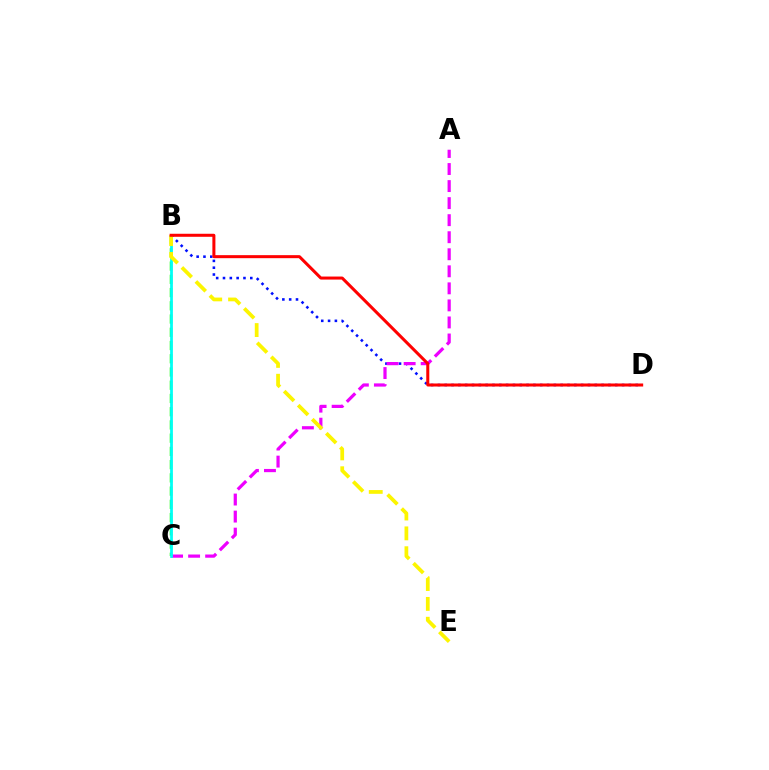{('B', 'D'): [{'color': '#0010ff', 'line_style': 'dotted', 'thickness': 1.85}, {'color': '#ff0000', 'line_style': 'solid', 'thickness': 2.18}], ('A', 'C'): [{'color': '#ee00ff', 'line_style': 'dashed', 'thickness': 2.32}], ('B', 'C'): [{'color': '#08ff00', 'line_style': 'dashed', 'thickness': 1.8}, {'color': '#00fff6', 'line_style': 'solid', 'thickness': 1.99}], ('B', 'E'): [{'color': '#fcf500', 'line_style': 'dashed', 'thickness': 2.7}]}